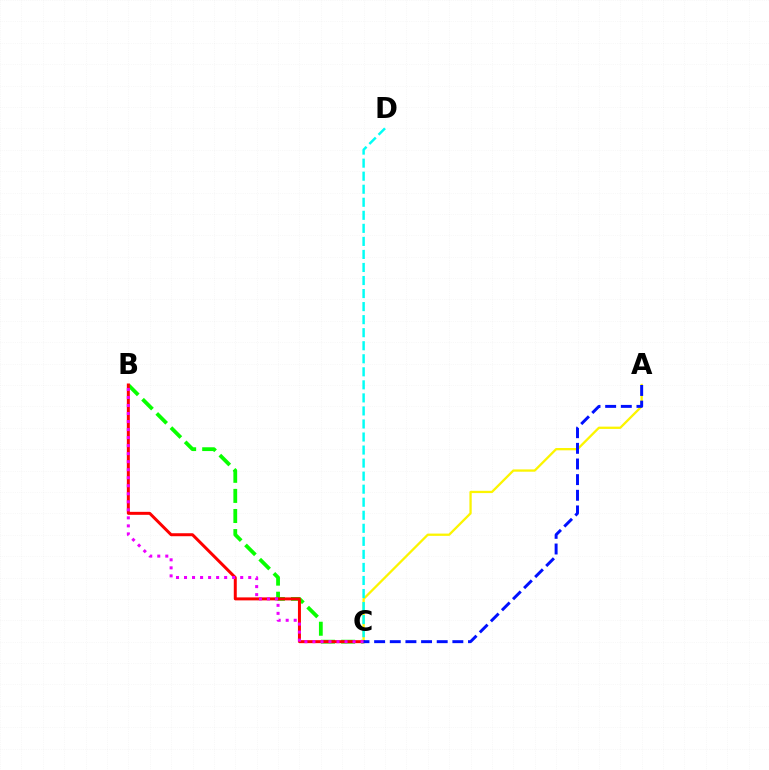{('B', 'C'): [{'color': '#08ff00', 'line_style': 'dashed', 'thickness': 2.73}, {'color': '#ff0000', 'line_style': 'solid', 'thickness': 2.15}, {'color': '#ee00ff', 'line_style': 'dotted', 'thickness': 2.18}], ('A', 'C'): [{'color': '#fcf500', 'line_style': 'solid', 'thickness': 1.65}, {'color': '#0010ff', 'line_style': 'dashed', 'thickness': 2.13}], ('C', 'D'): [{'color': '#00fff6', 'line_style': 'dashed', 'thickness': 1.77}]}